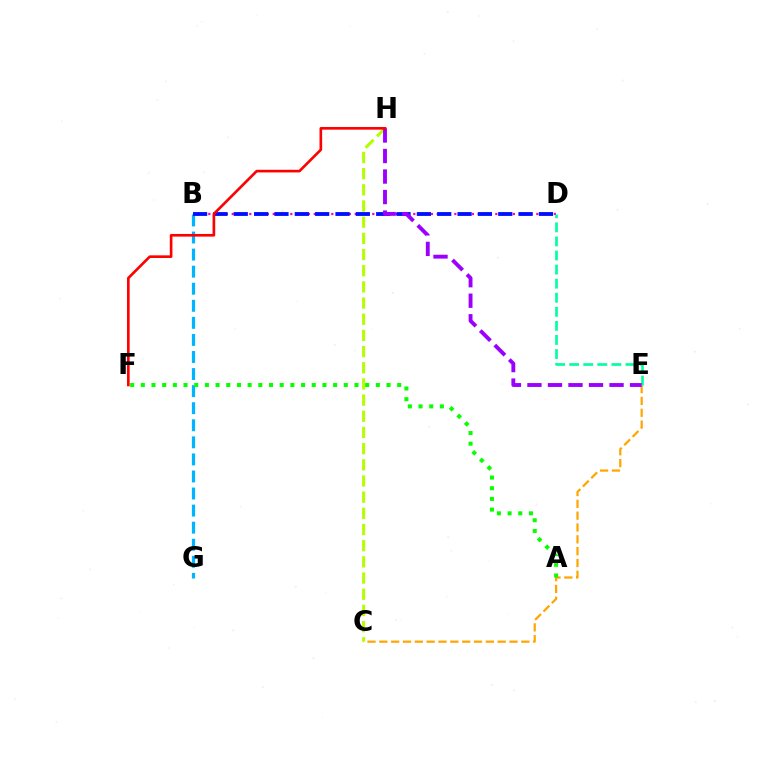{('B', 'D'): [{'color': '#ff00bd', 'line_style': 'dotted', 'thickness': 1.59}, {'color': '#0010ff', 'line_style': 'dashed', 'thickness': 2.76}], ('B', 'G'): [{'color': '#00b5ff', 'line_style': 'dashed', 'thickness': 2.32}], ('C', 'H'): [{'color': '#b3ff00', 'line_style': 'dashed', 'thickness': 2.2}], ('C', 'E'): [{'color': '#ffa500', 'line_style': 'dashed', 'thickness': 1.61}], ('D', 'E'): [{'color': '#00ff9d', 'line_style': 'dashed', 'thickness': 1.91}], ('E', 'H'): [{'color': '#9b00ff', 'line_style': 'dashed', 'thickness': 2.79}], ('F', 'H'): [{'color': '#ff0000', 'line_style': 'solid', 'thickness': 1.9}], ('A', 'F'): [{'color': '#08ff00', 'line_style': 'dotted', 'thickness': 2.9}]}